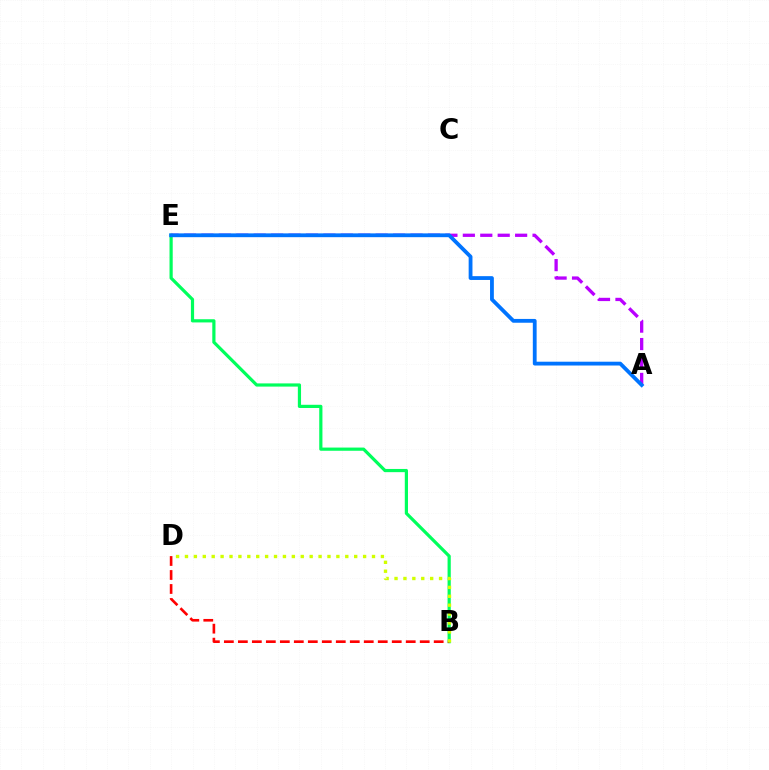{('B', 'E'): [{'color': '#00ff5c', 'line_style': 'solid', 'thickness': 2.3}], ('B', 'D'): [{'color': '#ff0000', 'line_style': 'dashed', 'thickness': 1.9}, {'color': '#d1ff00', 'line_style': 'dotted', 'thickness': 2.42}], ('A', 'E'): [{'color': '#b900ff', 'line_style': 'dashed', 'thickness': 2.37}, {'color': '#0074ff', 'line_style': 'solid', 'thickness': 2.74}]}